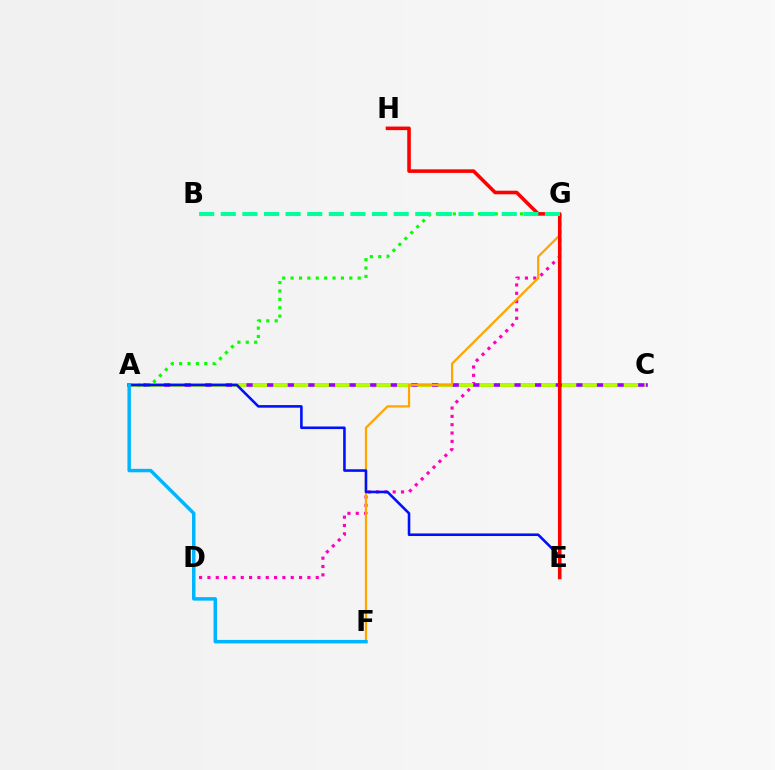{('D', 'G'): [{'color': '#ff00bd', 'line_style': 'dotted', 'thickness': 2.26}], ('A', 'C'): [{'color': '#9b00ff', 'line_style': 'solid', 'thickness': 2.62}, {'color': '#b3ff00', 'line_style': 'dashed', 'thickness': 2.8}], ('F', 'G'): [{'color': '#ffa500', 'line_style': 'solid', 'thickness': 1.62}], ('A', 'G'): [{'color': '#08ff00', 'line_style': 'dotted', 'thickness': 2.28}], ('A', 'E'): [{'color': '#0010ff', 'line_style': 'solid', 'thickness': 1.86}], ('E', 'H'): [{'color': '#ff0000', 'line_style': 'solid', 'thickness': 2.57}], ('B', 'G'): [{'color': '#00ff9d', 'line_style': 'dashed', 'thickness': 2.94}], ('A', 'F'): [{'color': '#00b5ff', 'line_style': 'solid', 'thickness': 2.5}]}